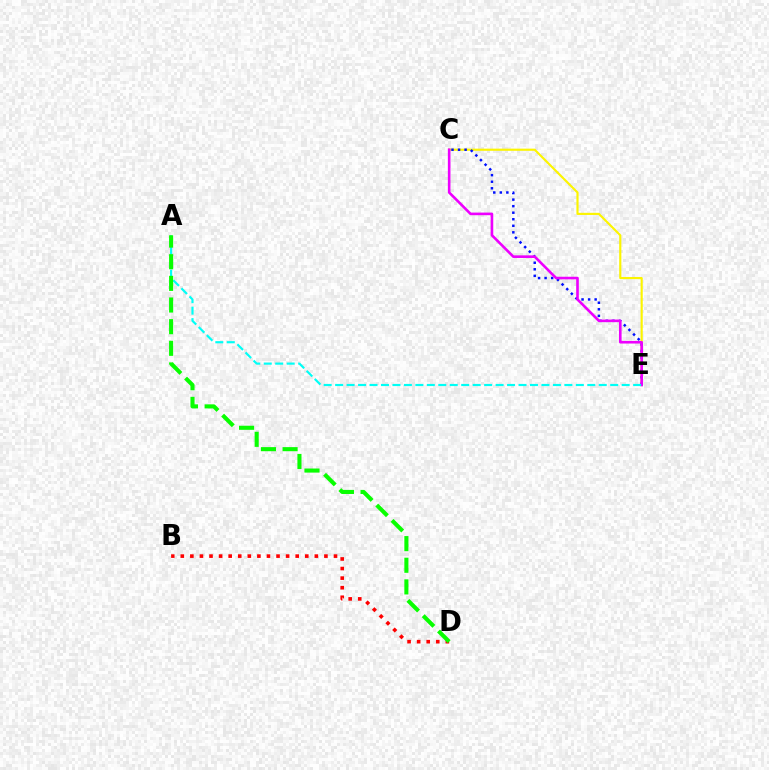{('C', 'E'): [{'color': '#fcf500', 'line_style': 'solid', 'thickness': 1.55}, {'color': '#0010ff', 'line_style': 'dotted', 'thickness': 1.78}, {'color': '#ee00ff', 'line_style': 'solid', 'thickness': 1.89}], ('B', 'D'): [{'color': '#ff0000', 'line_style': 'dotted', 'thickness': 2.6}], ('A', 'E'): [{'color': '#00fff6', 'line_style': 'dashed', 'thickness': 1.56}], ('A', 'D'): [{'color': '#08ff00', 'line_style': 'dashed', 'thickness': 2.94}]}